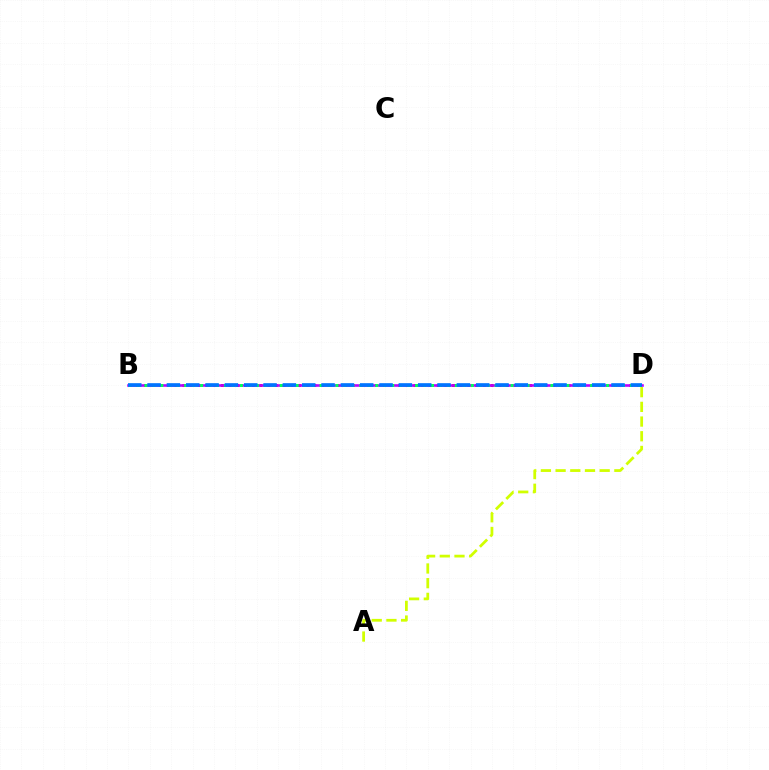{('B', 'D'): [{'color': '#ff0000', 'line_style': 'dotted', 'thickness': 2.09}, {'color': '#b900ff', 'line_style': 'solid', 'thickness': 1.88}, {'color': '#00ff5c', 'line_style': 'dotted', 'thickness': 2.16}, {'color': '#0074ff', 'line_style': 'dashed', 'thickness': 2.63}], ('A', 'D'): [{'color': '#d1ff00', 'line_style': 'dashed', 'thickness': 2.0}]}